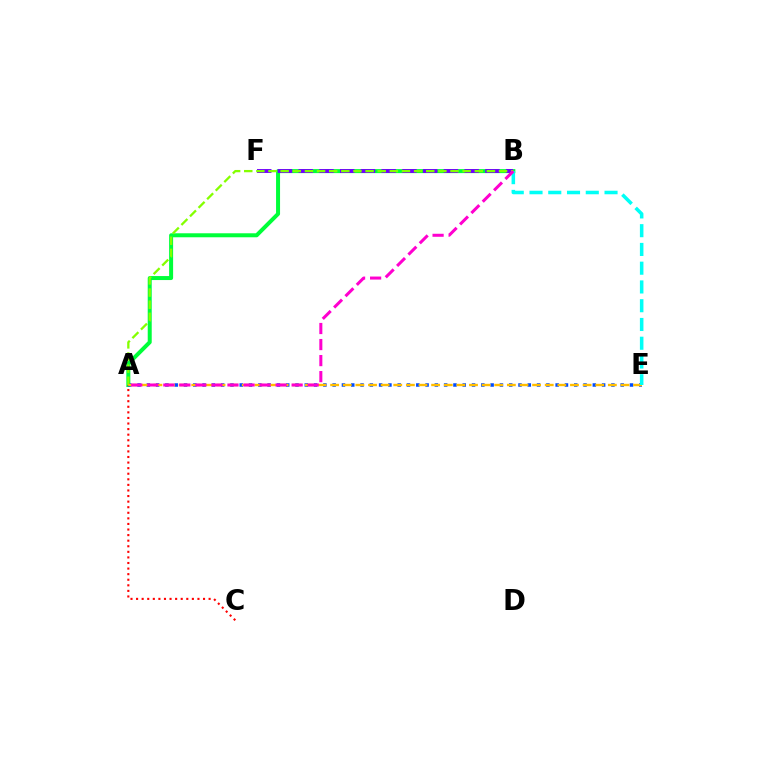{('A', 'B'): [{'color': '#00ff39', 'line_style': 'solid', 'thickness': 2.88}, {'color': '#84ff00', 'line_style': 'dashed', 'thickness': 1.65}, {'color': '#ff00cf', 'line_style': 'dashed', 'thickness': 2.18}], ('B', 'F'): [{'color': '#7200ff', 'line_style': 'dashed', 'thickness': 2.82}], ('A', 'E'): [{'color': '#004bff', 'line_style': 'dotted', 'thickness': 2.52}, {'color': '#ffbd00', 'line_style': 'dashed', 'thickness': 1.71}], ('A', 'C'): [{'color': '#ff0000', 'line_style': 'dotted', 'thickness': 1.52}], ('B', 'E'): [{'color': '#00fff6', 'line_style': 'dashed', 'thickness': 2.55}]}